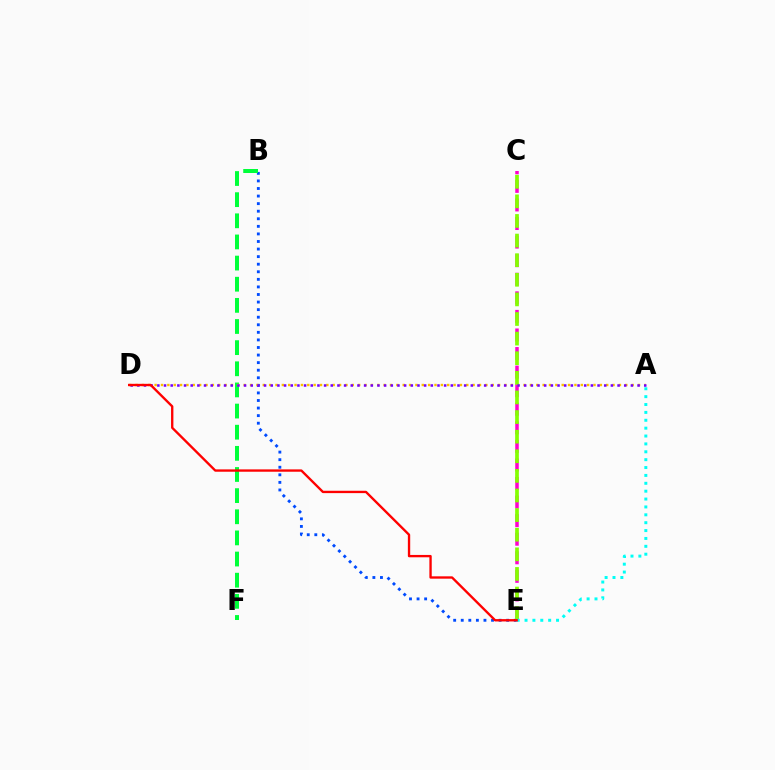{('B', 'E'): [{'color': '#004bff', 'line_style': 'dotted', 'thickness': 2.06}], ('B', 'F'): [{'color': '#00ff39', 'line_style': 'dashed', 'thickness': 2.87}], ('C', 'E'): [{'color': '#ff00cf', 'line_style': 'dashed', 'thickness': 2.52}, {'color': '#84ff00', 'line_style': 'dashed', 'thickness': 2.66}], ('A', 'D'): [{'color': '#ffbd00', 'line_style': 'dotted', 'thickness': 1.73}, {'color': '#7200ff', 'line_style': 'dotted', 'thickness': 1.81}], ('A', 'E'): [{'color': '#00fff6', 'line_style': 'dotted', 'thickness': 2.14}], ('D', 'E'): [{'color': '#ff0000', 'line_style': 'solid', 'thickness': 1.69}]}